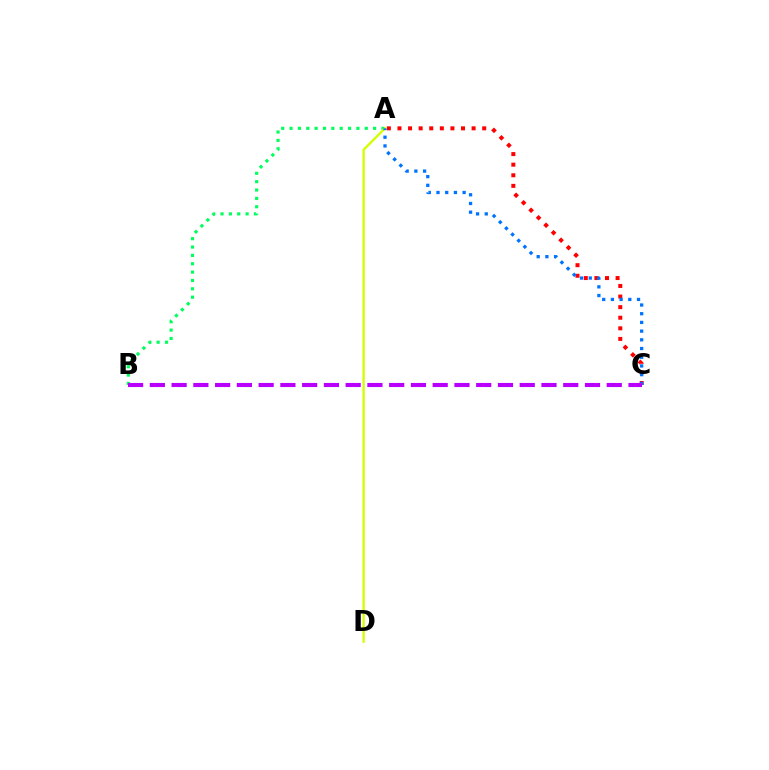{('A', 'C'): [{'color': '#ff0000', 'line_style': 'dotted', 'thickness': 2.88}, {'color': '#0074ff', 'line_style': 'dotted', 'thickness': 2.37}], ('A', 'B'): [{'color': '#00ff5c', 'line_style': 'dotted', 'thickness': 2.27}], ('A', 'D'): [{'color': '#d1ff00', 'line_style': 'solid', 'thickness': 1.69}], ('B', 'C'): [{'color': '#b900ff', 'line_style': 'dashed', 'thickness': 2.96}]}